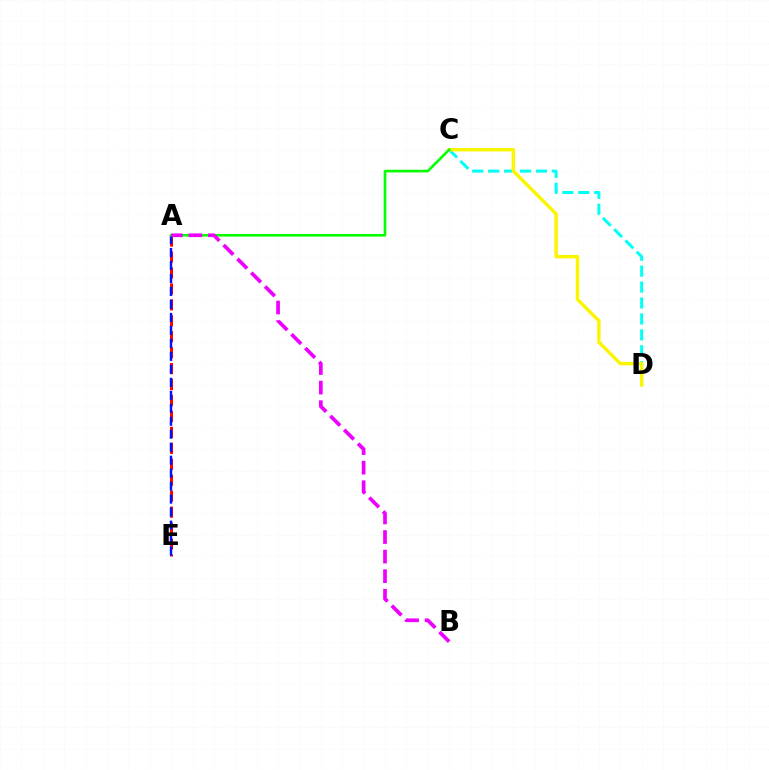{('A', 'E'): [{'color': '#ff0000', 'line_style': 'dashed', 'thickness': 2.17}, {'color': '#0010ff', 'line_style': 'dashed', 'thickness': 1.76}], ('C', 'D'): [{'color': '#00fff6', 'line_style': 'dashed', 'thickness': 2.16}, {'color': '#fcf500', 'line_style': 'solid', 'thickness': 2.47}], ('A', 'C'): [{'color': '#08ff00', 'line_style': 'solid', 'thickness': 1.91}], ('A', 'B'): [{'color': '#ee00ff', 'line_style': 'dashed', 'thickness': 2.66}]}